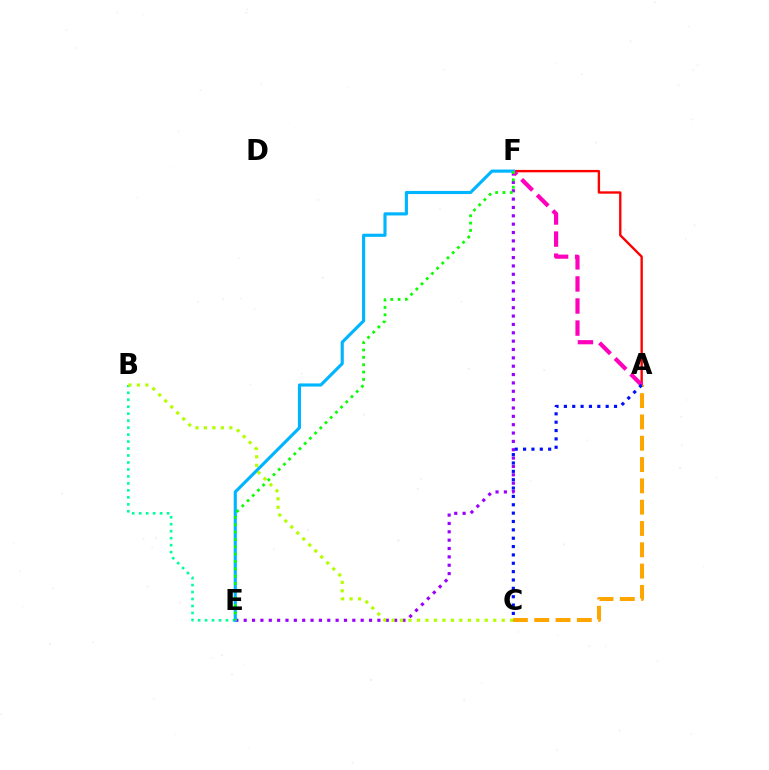{('E', 'F'): [{'color': '#9b00ff', 'line_style': 'dotted', 'thickness': 2.27}, {'color': '#00b5ff', 'line_style': 'solid', 'thickness': 2.25}, {'color': '#08ff00', 'line_style': 'dotted', 'thickness': 2.0}], ('A', 'F'): [{'color': '#ff0000', 'line_style': 'solid', 'thickness': 1.7}, {'color': '#ff00bd', 'line_style': 'dashed', 'thickness': 3.0}], ('A', 'C'): [{'color': '#ffa500', 'line_style': 'dashed', 'thickness': 2.89}, {'color': '#0010ff', 'line_style': 'dotted', 'thickness': 2.27}], ('B', 'E'): [{'color': '#00ff9d', 'line_style': 'dotted', 'thickness': 1.89}], ('B', 'C'): [{'color': '#b3ff00', 'line_style': 'dotted', 'thickness': 2.3}]}